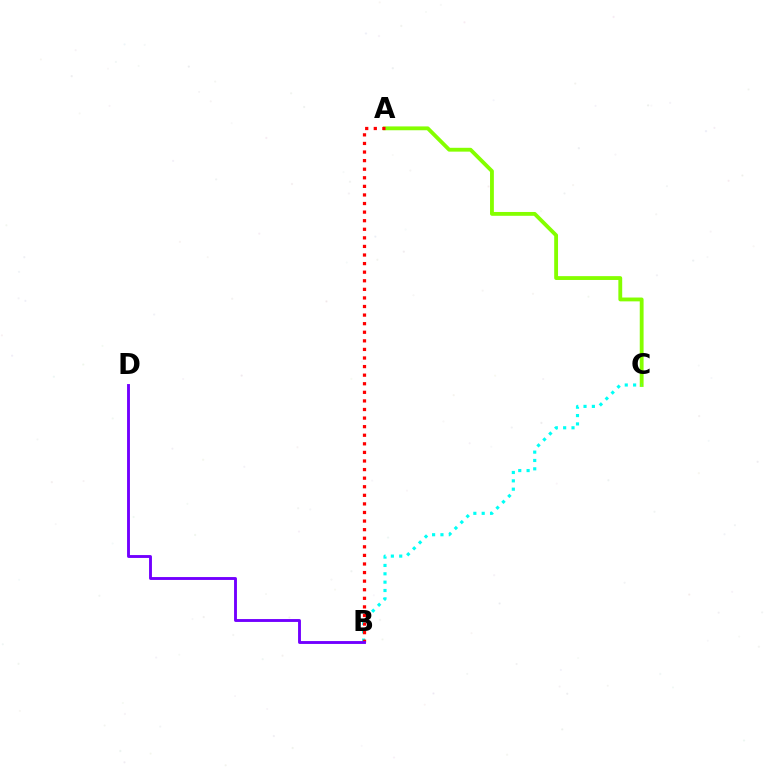{('A', 'C'): [{'color': '#84ff00', 'line_style': 'solid', 'thickness': 2.76}], ('B', 'C'): [{'color': '#00fff6', 'line_style': 'dotted', 'thickness': 2.27}], ('A', 'B'): [{'color': '#ff0000', 'line_style': 'dotted', 'thickness': 2.33}], ('B', 'D'): [{'color': '#7200ff', 'line_style': 'solid', 'thickness': 2.08}]}